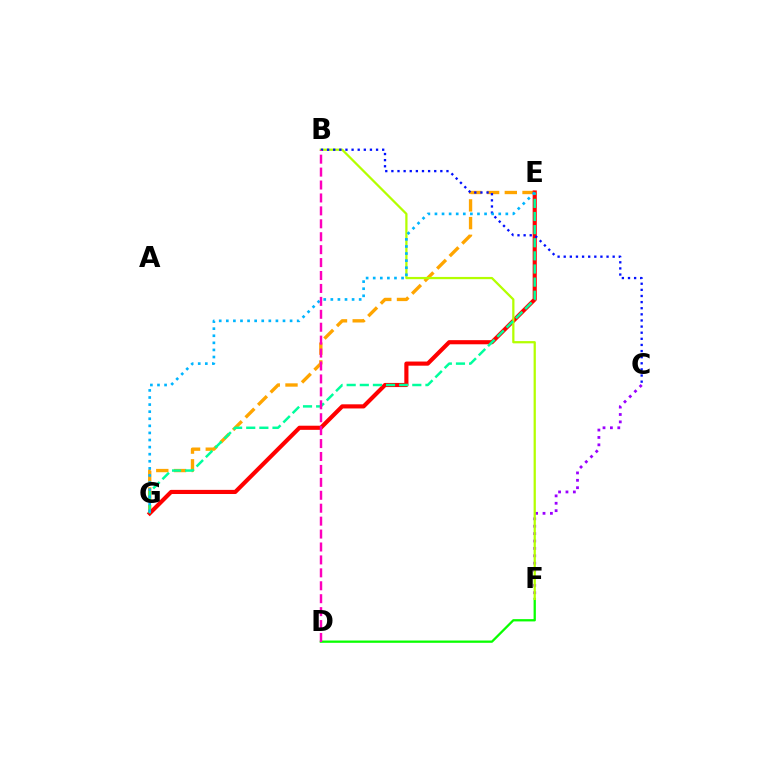{('D', 'F'): [{'color': '#08ff00', 'line_style': 'solid', 'thickness': 1.64}], ('E', 'G'): [{'color': '#ffa500', 'line_style': 'dashed', 'thickness': 2.41}, {'color': '#ff0000', 'line_style': 'solid', 'thickness': 2.98}, {'color': '#00ff9d', 'line_style': 'dashed', 'thickness': 1.78}, {'color': '#00b5ff', 'line_style': 'dotted', 'thickness': 1.93}], ('C', 'F'): [{'color': '#9b00ff', 'line_style': 'dotted', 'thickness': 2.01}], ('B', 'F'): [{'color': '#b3ff00', 'line_style': 'solid', 'thickness': 1.62}], ('B', 'C'): [{'color': '#0010ff', 'line_style': 'dotted', 'thickness': 1.66}], ('B', 'D'): [{'color': '#ff00bd', 'line_style': 'dashed', 'thickness': 1.76}]}